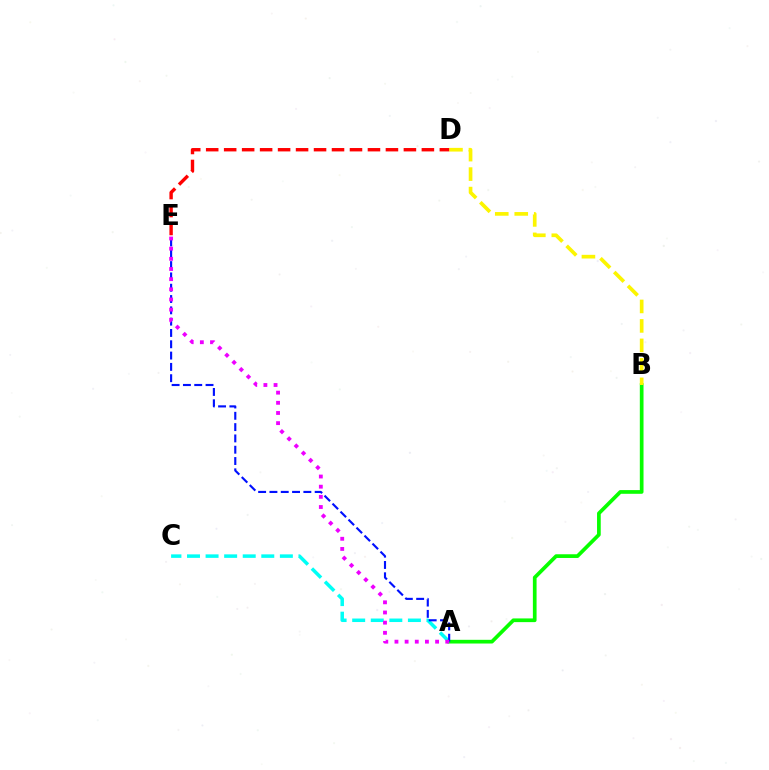{('A', 'C'): [{'color': '#00fff6', 'line_style': 'dashed', 'thickness': 2.52}], ('A', 'B'): [{'color': '#08ff00', 'line_style': 'solid', 'thickness': 2.67}], ('B', 'D'): [{'color': '#fcf500', 'line_style': 'dashed', 'thickness': 2.65}], ('D', 'E'): [{'color': '#ff0000', 'line_style': 'dashed', 'thickness': 2.44}], ('A', 'E'): [{'color': '#0010ff', 'line_style': 'dashed', 'thickness': 1.54}, {'color': '#ee00ff', 'line_style': 'dotted', 'thickness': 2.76}]}